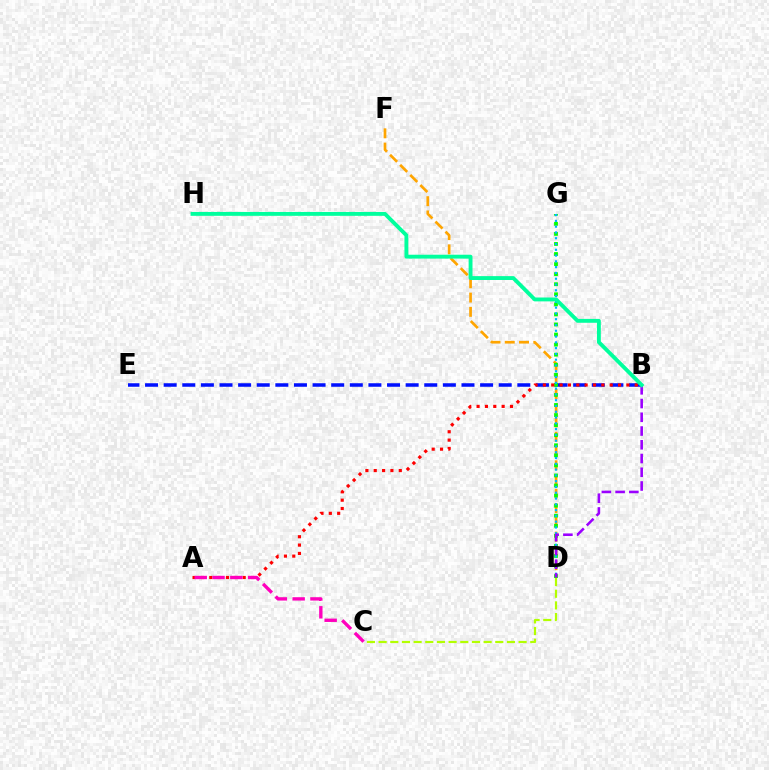{('D', 'F'): [{'color': '#ffa500', 'line_style': 'dashed', 'thickness': 1.94}], ('C', 'D'): [{'color': '#b3ff00', 'line_style': 'dashed', 'thickness': 1.58}], ('B', 'E'): [{'color': '#0010ff', 'line_style': 'dashed', 'thickness': 2.53}], ('D', 'G'): [{'color': '#08ff00', 'line_style': 'dotted', 'thickness': 2.73}, {'color': '#00b5ff', 'line_style': 'dotted', 'thickness': 1.57}], ('A', 'B'): [{'color': '#ff0000', 'line_style': 'dotted', 'thickness': 2.27}], ('A', 'C'): [{'color': '#ff00bd', 'line_style': 'dashed', 'thickness': 2.42}], ('B', 'D'): [{'color': '#9b00ff', 'line_style': 'dashed', 'thickness': 1.87}], ('B', 'H'): [{'color': '#00ff9d', 'line_style': 'solid', 'thickness': 2.79}]}